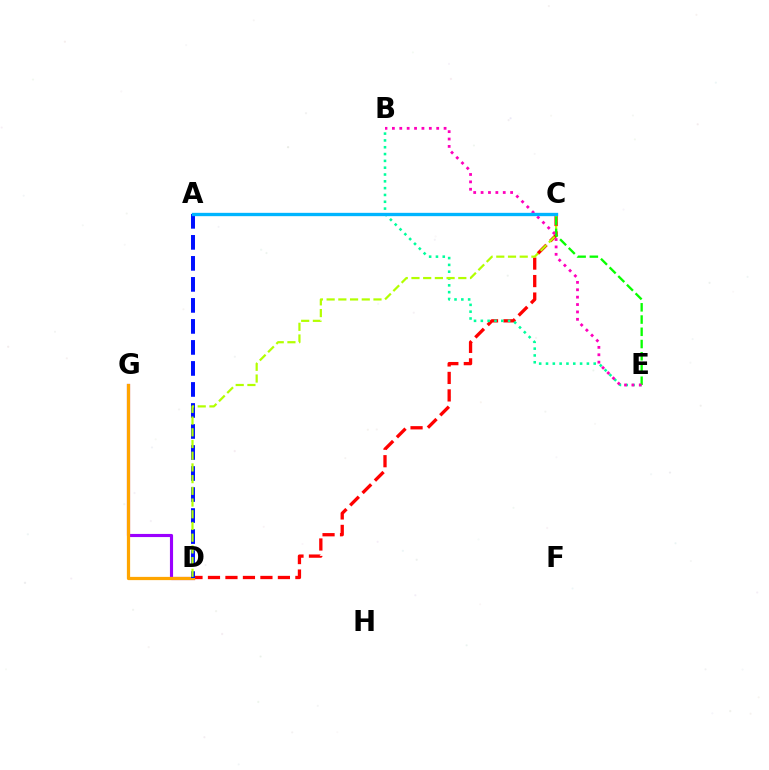{('D', 'G'): [{'color': '#9b00ff', 'line_style': 'solid', 'thickness': 2.26}, {'color': '#ffa500', 'line_style': 'solid', 'thickness': 2.33}], ('C', 'D'): [{'color': '#ff0000', 'line_style': 'dashed', 'thickness': 2.38}, {'color': '#b3ff00', 'line_style': 'dashed', 'thickness': 1.59}], ('A', 'D'): [{'color': '#0010ff', 'line_style': 'dashed', 'thickness': 2.85}], ('B', 'E'): [{'color': '#00ff9d', 'line_style': 'dotted', 'thickness': 1.85}, {'color': '#ff00bd', 'line_style': 'dotted', 'thickness': 2.01}], ('C', 'E'): [{'color': '#08ff00', 'line_style': 'dashed', 'thickness': 1.66}], ('A', 'C'): [{'color': '#00b5ff', 'line_style': 'solid', 'thickness': 2.39}]}